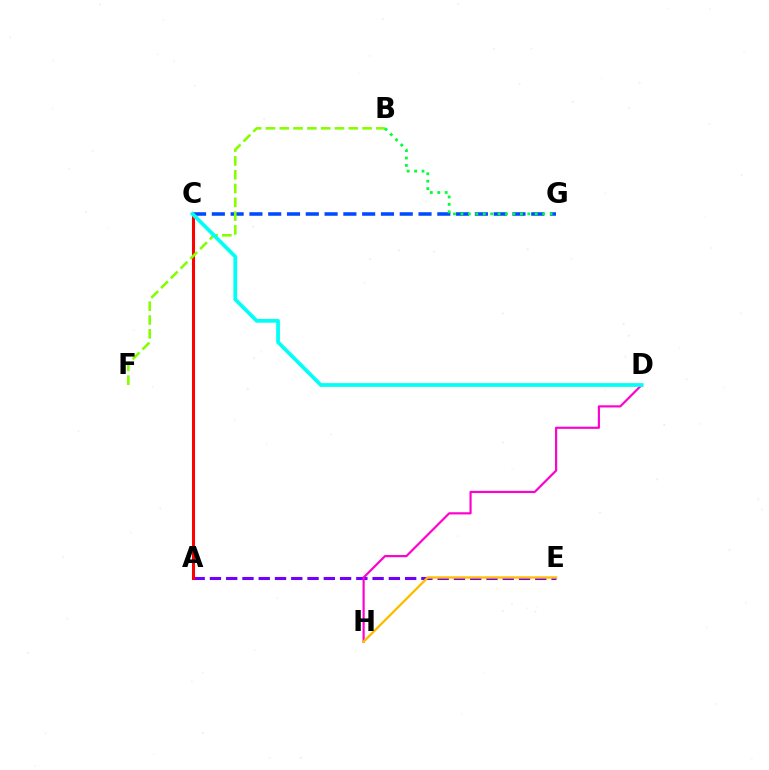{('A', 'E'): [{'color': '#7200ff', 'line_style': 'dashed', 'thickness': 2.21}], ('C', 'G'): [{'color': '#004bff', 'line_style': 'dashed', 'thickness': 2.55}], ('A', 'C'): [{'color': '#ff0000', 'line_style': 'solid', 'thickness': 2.19}], ('B', 'F'): [{'color': '#84ff00', 'line_style': 'dashed', 'thickness': 1.88}], ('D', 'H'): [{'color': '#ff00cf', 'line_style': 'solid', 'thickness': 1.56}], ('B', 'G'): [{'color': '#00ff39', 'line_style': 'dotted', 'thickness': 2.02}], ('C', 'D'): [{'color': '#00fff6', 'line_style': 'solid', 'thickness': 2.7}], ('E', 'H'): [{'color': '#ffbd00', 'line_style': 'solid', 'thickness': 1.69}]}